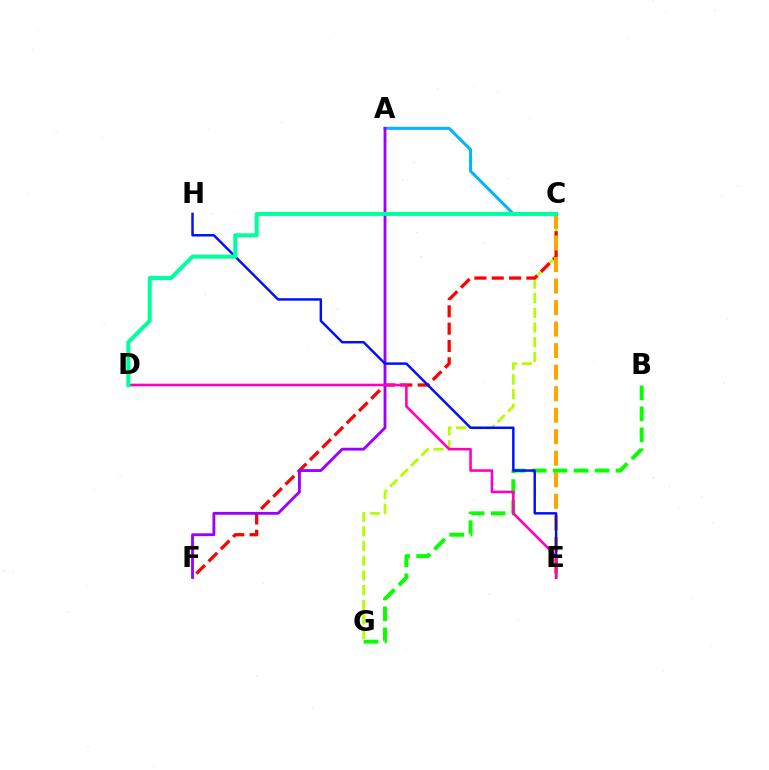{('C', 'G'): [{'color': '#b3ff00', 'line_style': 'dashed', 'thickness': 1.99}], ('C', 'F'): [{'color': '#ff0000', 'line_style': 'dashed', 'thickness': 2.35}], ('C', 'E'): [{'color': '#ffa500', 'line_style': 'dashed', 'thickness': 2.92}], ('A', 'C'): [{'color': '#00b5ff', 'line_style': 'solid', 'thickness': 2.17}], ('B', 'G'): [{'color': '#08ff00', 'line_style': 'dashed', 'thickness': 2.85}], ('A', 'F'): [{'color': '#9b00ff', 'line_style': 'solid', 'thickness': 2.04}], ('E', 'H'): [{'color': '#0010ff', 'line_style': 'solid', 'thickness': 1.78}], ('D', 'E'): [{'color': '#ff00bd', 'line_style': 'solid', 'thickness': 1.87}], ('C', 'D'): [{'color': '#00ff9d', 'line_style': 'solid', 'thickness': 2.9}]}